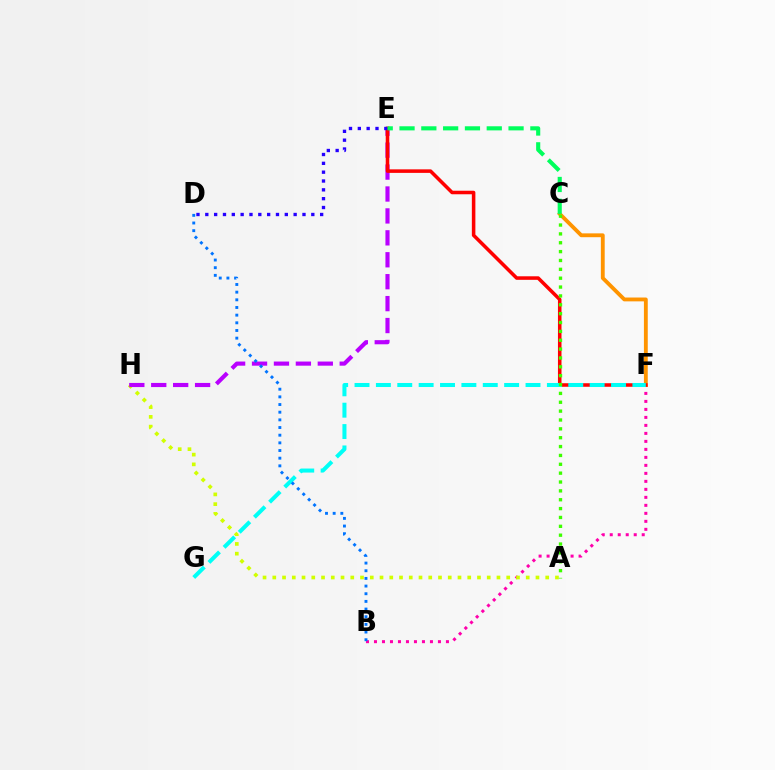{('B', 'F'): [{'color': '#ff00ac', 'line_style': 'dotted', 'thickness': 2.17}], ('A', 'H'): [{'color': '#d1ff00', 'line_style': 'dotted', 'thickness': 2.65}], ('C', 'F'): [{'color': '#ff9400', 'line_style': 'solid', 'thickness': 2.76}], ('E', 'H'): [{'color': '#b900ff', 'line_style': 'dashed', 'thickness': 2.98}], ('E', 'F'): [{'color': '#ff0000', 'line_style': 'solid', 'thickness': 2.55}], ('F', 'G'): [{'color': '#00fff6', 'line_style': 'dashed', 'thickness': 2.9}], ('D', 'E'): [{'color': '#2500ff', 'line_style': 'dotted', 'thickness': 2.4}], ('A', 'C'): [{'color': '#3dff00', 'line_style': 'dotted', 'thickness': 2.41}], ('C', 'E'): [{'color': '#00ff5c', 'line_style': 'dashed', 'thickness': 2.96}], ('B', 'D'): [{'color': '#0074ff', 'line_style': 'dotted', 'thickness': 2.08}]}